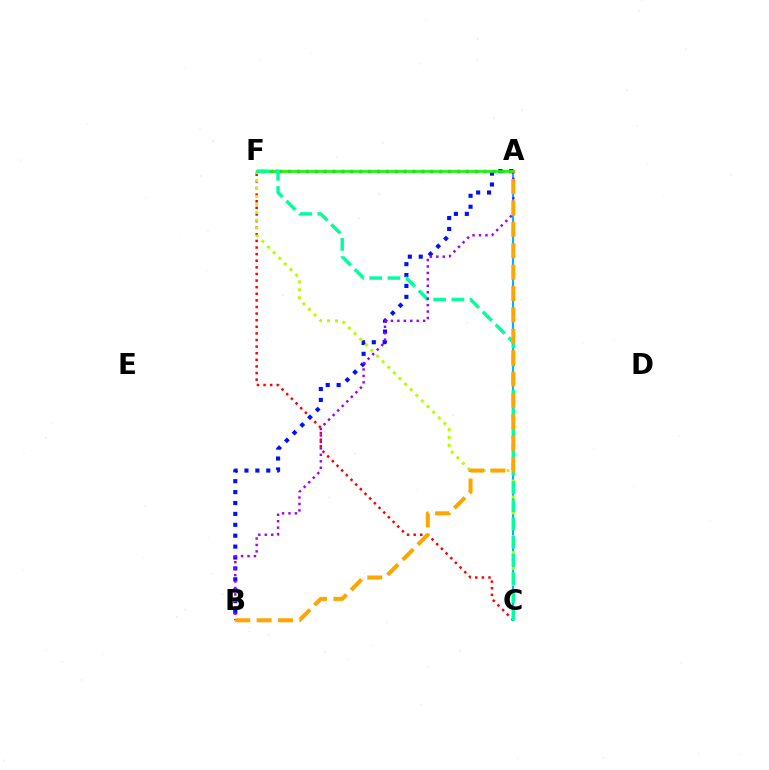{('C', 'F'): [{'color': '#ff0000', 'line_style': 'dotted', 'thickness': 1.8}, {'color': '#b3ff00', 'line_style': 'dotted', 'thickness': 2.16}, {'color': '#00ff9d', 'line_style': 'dashed', 'thickness': 2.47}], ('A', 'B'): [{'color': '#0010ff', 'line_style': 'dotted', 'thickness': 2.96}, {'color': '#9b00ff', 'line_style': 'dotted', 'thickness': 1.75}, {'color': '#ffa500', 'line_style': 'dashed', 'thickness': 2.91}], ('A', 'C'): [{'color': '#00b5ff', 'line_style': 'solid', 'thickness': 1.52}], ('A', 'F'): [{'color': '#ff00bd', 'line_style': 'dotted', 'thickness': 2.41}, {'color': '#08ff00', 'line_style': 'solid', 'thickness': 1.92}]}